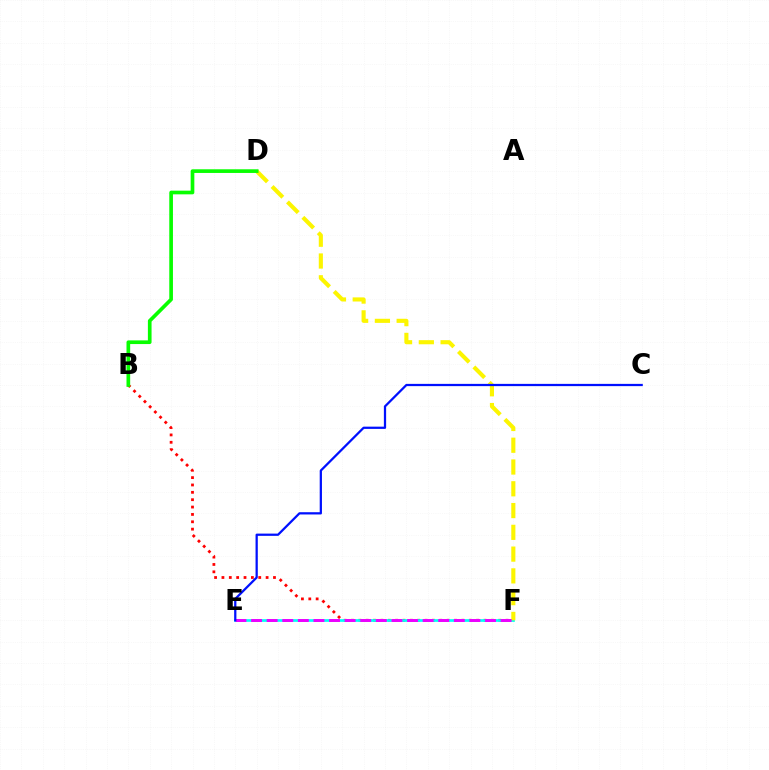{('B', 'F'): [{'color': '#ff0000', 'line_style': 'dotted', 'thickness': 2.0}], ('E', 'F'): [{'color': '#00fff6', 'line_style': 'solid', 'thickness': 1.94}, {'color': '#ee00ff', 'line_style': 'dashed', 'thickness': 2.12}], ('D', 'F'): [{'color': '#fcf500', 'line_style': 'dashed', 'thickness': 2.96}], ('B', 'D'): [{'color': '#08ff00', 'line_style': 'solid', 'thickness': 2.64}], ('C', 'E'): [{'color': '#0010ff', 'line_style': 'solid', 'thickness': 1.62}]}